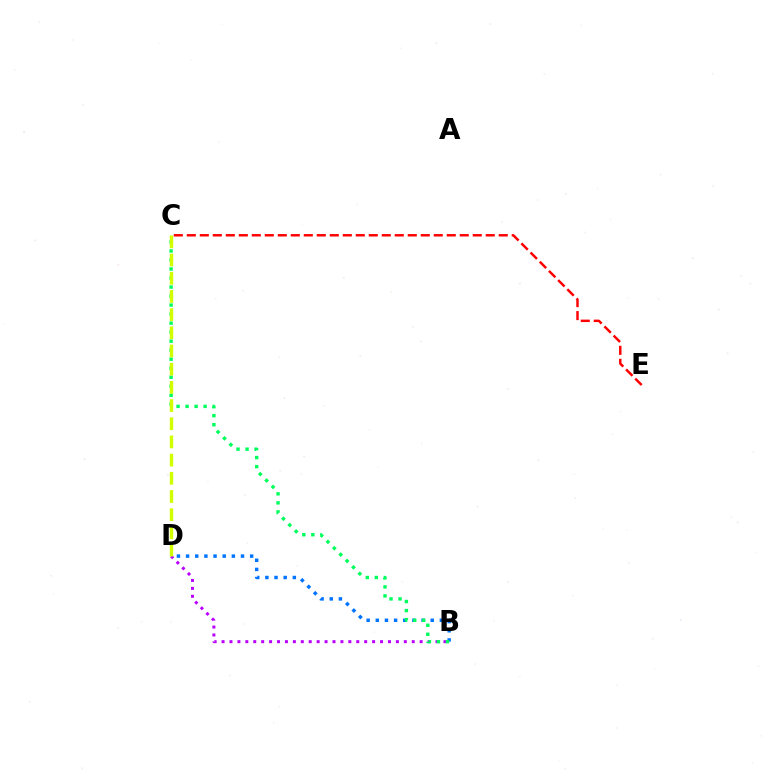{('B', 'D'): [{'color': '#0074ff', 'line_style': 'dotted', 'thickness': 2.49}, {'color': '#b900ff', 'line_style': 'dotted', 'thickness': 2.15}], ('B', 'C'): [{'color': '#00ff5c', 'line_style': 'dotted', 'thickness': 2.45}], ('C', 'D'): [{'color': '#d1ff00', 'line_style': 'dashed', 'thickness': 2.47}], ('C', 'E'): [{'color': '#ff0000', 'line_style': 'dashed', 'thickness': 1.77}]}